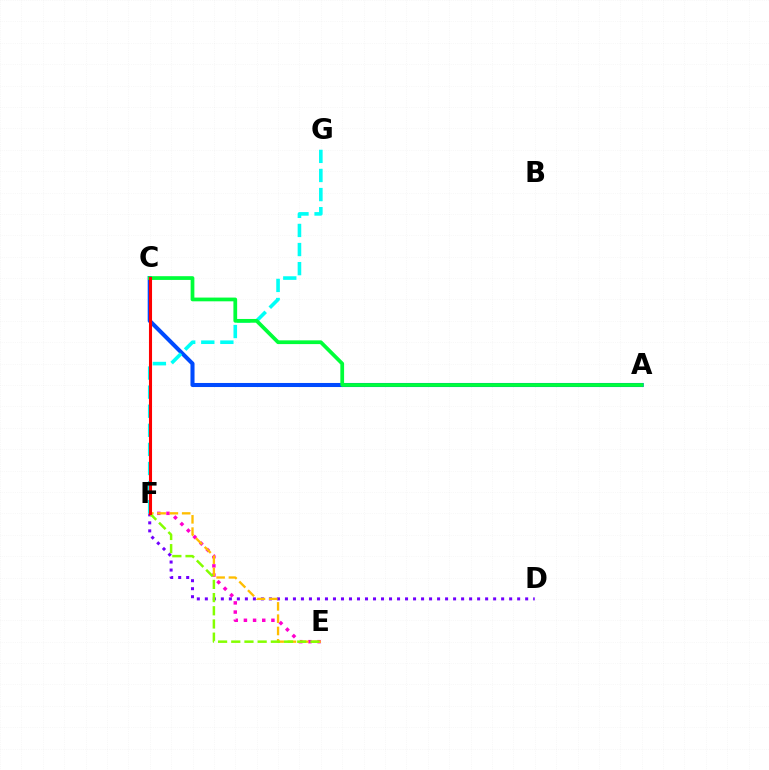{('E', 'F'): [{'color': '#ff00cf', 'line_style': 'dotted', 'thickness': 2.49}, {'color': '#ffbd00', 'line_style': 'dashed', 'thickness': 1.67}, {'color': '#84ff00', 'line_style': 'dashed', 'thickness': 1.79}], ('D', 'F'): [{'color': '#7200ff', 'line_style': 'dotted', 'thickness': 2.18}], ('A', 'C'): [{'color': '#004bff', 'line_style': 'solid', 'thickness': 2.92}, {'color': '#00ff39', 'line_style': 'solid', 'thickness': 2.7}], ('F', 'G'): [{'color': '#00fff6', 'line_style': 'dashed', 'thickness': 2.59}], ('C', 'F'): [{'color': '#ff0000', 'line_style': 'solid', 'thickness': 2.21}]}